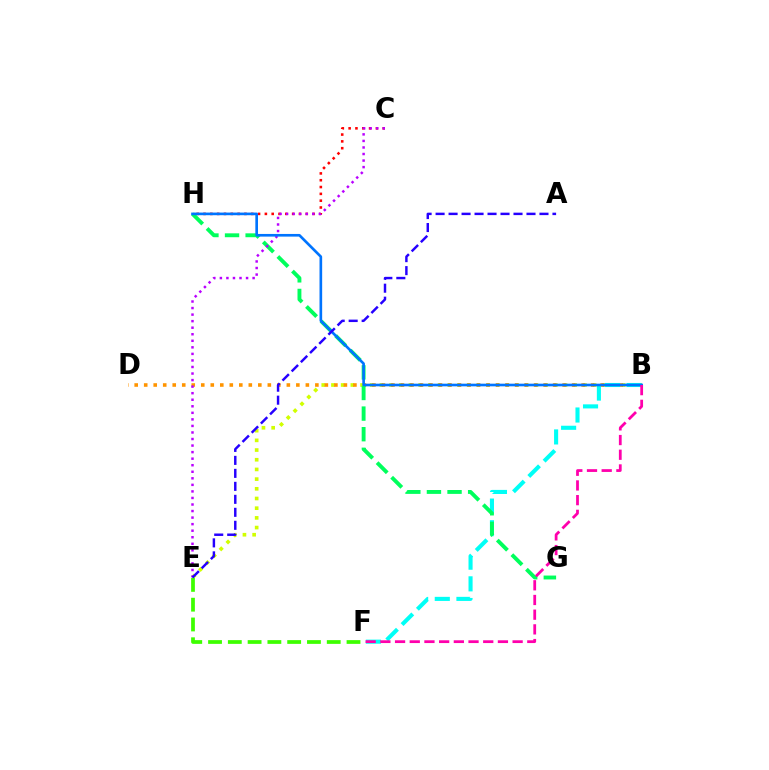{('C', 'H'): [{'color': '#ff0000', 'line_style': 'dotted', 'thickness': 1.85}], ('B', 'E'): [{'color': '#d1ff00', 'line_style': 'dotted', 'thickness': 2.63}], ('B', 'D'): [{'color': '#ff9400', 'line_style': 'dotted', 'thickness': 2.58}], ('E', 'F'): [{'color': '#3dff00', 'line_style': 'dashed', 'thickness': 2.69}], ('B', 'F'): [{'color': '#00fff6', 'line_style': 'dashed', 'thickness': 2.94}, {'color': '#ff00ac', 'line_style': 'dashed', 'thickness': 2.0}], ('G', 'H'): [{'color': '#00ff5c', 'line_style': 'dashed', 'thickness': 2.8}], ('C', 'E'): [{'color': '#b900ff', 'line_style': 'dotted', 'thickness': 1.78}], ('B', 'H'): [{'color': '#0074ff', 'line_style': 'solid', 'thickness': 1.91}], ('A', 'E'): [{'color': '#2500ff', 'line_style': 'dashed', 'thickness': 1.76}]}